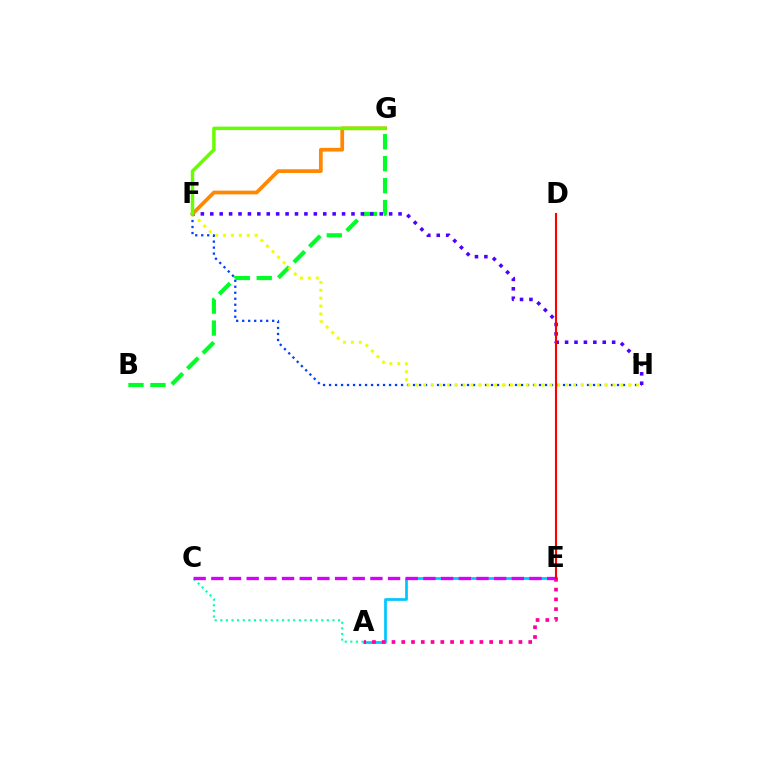{('A', 'C'): [{'color': '#00ffaf', 'line_style': 'dotted', 'thickness': 1.52}], ('B', 'G'): [{'color': '#00ff27', 'line_style': 'dashed', 'thickness': 2.98}], ('A', 'E'): [{'color': '#00c7ff', 'line_style': 'solid', 'thickness': 1.96}, {'color': '#ff00a0', 'line_style': 'dotted', 'thickness': 2.65}], ('F', 'H'): [{'color': '#003fff', 'line_style': 'dotted', 'thickness': 1.63}, {'color': '#eeff00', 'line_style': 'dotted', 'thickness': 2.14}, {'color': '#4f00ff', 'line_style': 'dotted', 'thickness': 2.56}], ('C', 'E'): [{'color': '#d600ff', 'line_style': 'dashed', 'thickness': 2.4}], ('F', 'G'): [{'color': '#ff8800', 'line_style': 'solid', 'thickness': 2.69}, {'color': '#66ff00', 'line_style': 'solid', 'thickness': 2.48}], ('D', 'E'): [{'color': '#ff0000', 'line_style': 'solid', 'thickness': 1.53}]}